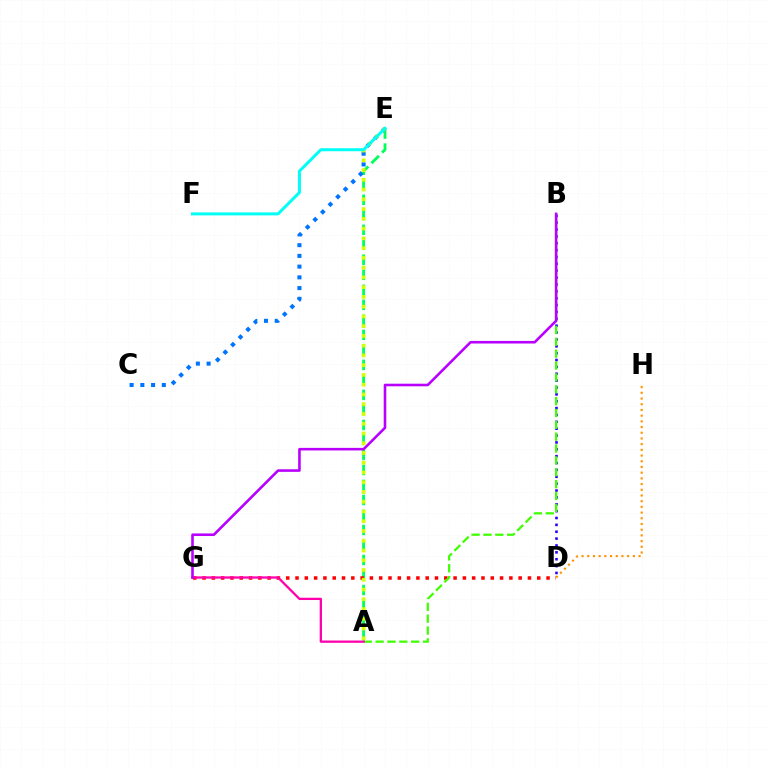{('D', 'H'): [{'color': '#ff9400', 'line_style': 'dotted', 'thickness': 1.55}], ('A', 'E'): [{'color': '#00ff5c', 'line_style': 'dashed', 'thickness': 2.04}, {'color': '#d1ff00', 'line_style': 'dotted', 'thickness': 2.65}], ('D', 'G'): [{'color': '#ff0000', 'line_style': 'dotted', 'thickness': 2.53}], ('C', 'E'): [{'color': '#0074ff', 'line_style': 'dotted', 'thickness': 2.92}], ('B', 'D'): [{'color': '#2500ff', 'line_style': 'dotted', 'thickness': 1.87}], ('A', 'B'): [{'color': '#3dff00', 'line_style': 'dashed', 'thickness': 1.61}], ('E', 'F'): [{'color': '#00fff6', 'line_style': 'solid', 'thickness': 2.16}], ('A', 'G'): [{'color': '#ff00ac', 'line_style': 'solid', 'thickness': 1.64}], ('B', 'G'): [{'color': '#b900ff', 'line_style': 'solid', 'thickness': 1.87}]}